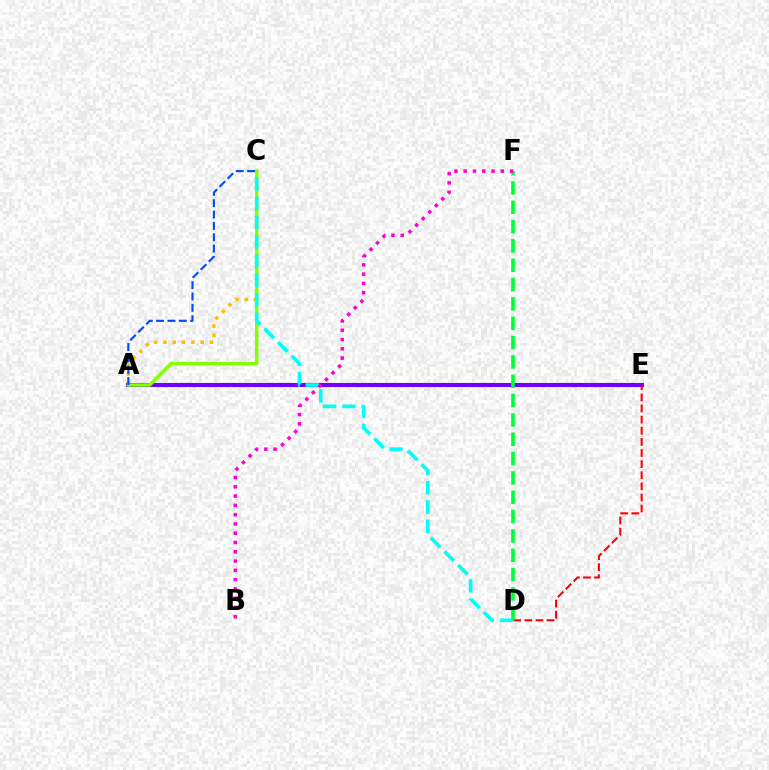{('A', 'C'): [{'color': '#ffbd00', 'line_style': 'dotted', 'thickness': 2.53}, {'color': '#84ff00', 'line_style': 'solid', 'thickness': 2.45}, {'color': '#004bff', 'line_style': 'dashed', 'thickness': 1.54}], ('A', 'E'): [{'color': '#7200ff', 'line_style': 'solid', 'thickness': 2.95}], ('D', 'E'): [{'color': '#ff0000', 'line_style': 'dashed', 'thickness': 1.51}], ('C', 'D'): [{'color': '#00fff6', 'line_style': 'dashed', 'thickness': 2.62}], ('D', 'F'): [{'color': '#00ff39', 'line_style': 'dashed', 'thickness': 2.63}], ('B', 'F'): [{'color': '#ff00cf', 'line_style': 'dotted', 'thickness': 2.52}]}